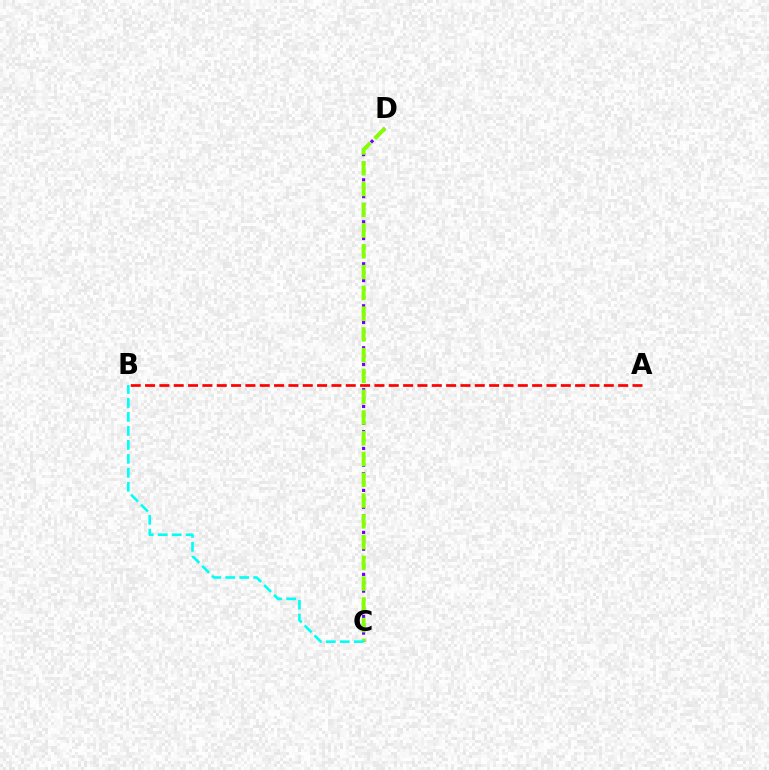{('C', 'D'): [{'color': '#7200ff', 'line_style': 'dotted', 'thickness': 2.28}, {'color': '#84ff00', 'line_style': 'dashed', 'thickness': 2.82}], ('A', 'B'): [{'color': '#ff0000', 'line_style': 'dashed', 'thickness': 1.95}], ('B', 'C'): [{'color': '#00fff6', 'line_style': 'dashed', 'thickness': 1.9}]}